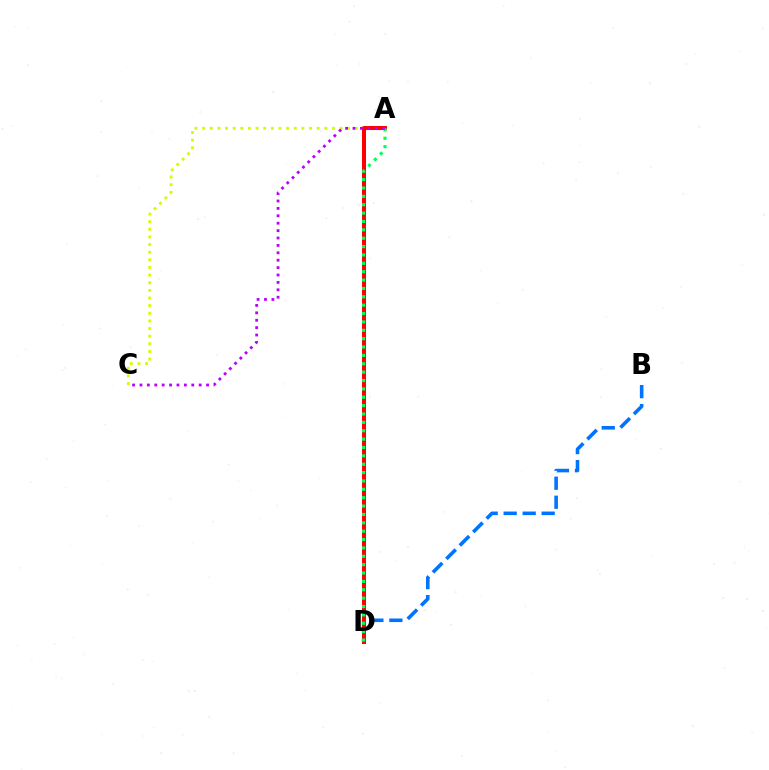{('B', 'D'): [{'color': '#0074ff', 'line_style': 'dashed', 'thickness': 2.58}], ('A', 'C'): [{'color': '#d1ff00', 'line_style': 'dotted', 'thickness': 2.07}, {'color': '#b900ff', 'line_style': 'dotted', 'thickness': 2.01}], ('A', 'D'): [{'color': '#ff0000', 'line_style': 'solid', 'thickness': 2.9}, {'color': '#00ff5c', 'line_style': 'dotted', 'thickness': 2.27}]}